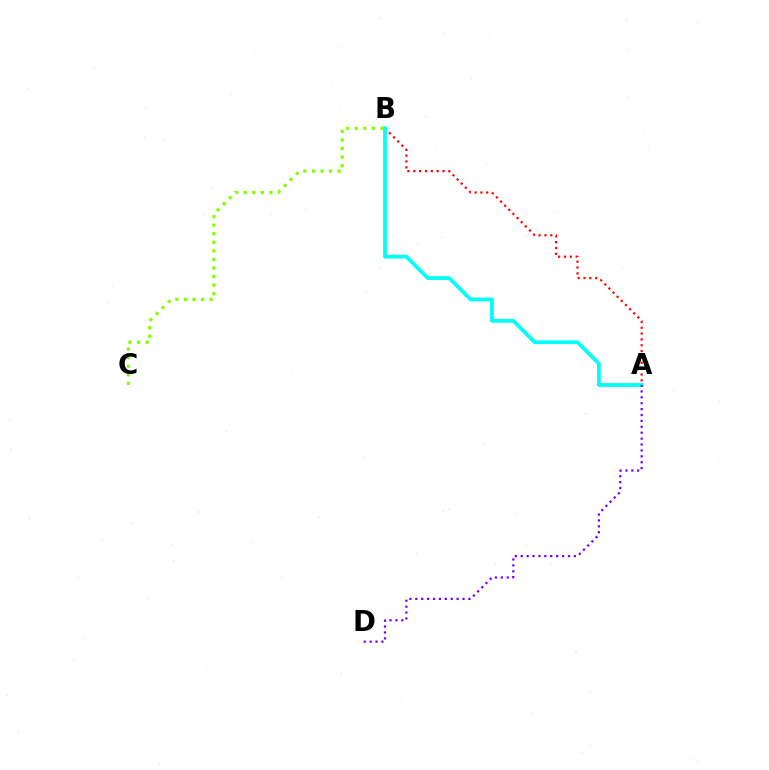{('A', 'B'): [{'color': '#ff0000', 'line_style': 'dotted', 'thickness': 1.59}, {'color': '#00fff6', 'line_style': 'solid', 'thickness': 2.72}], ('A', 'D'): [{'color': '#7200ff', 'line_style': 'dotted', 'thickness': 1.6}], ('B', 'C'): [{'color': '#84ff00', 'line_style': 'dotted', 'thickness': 2.33}]}